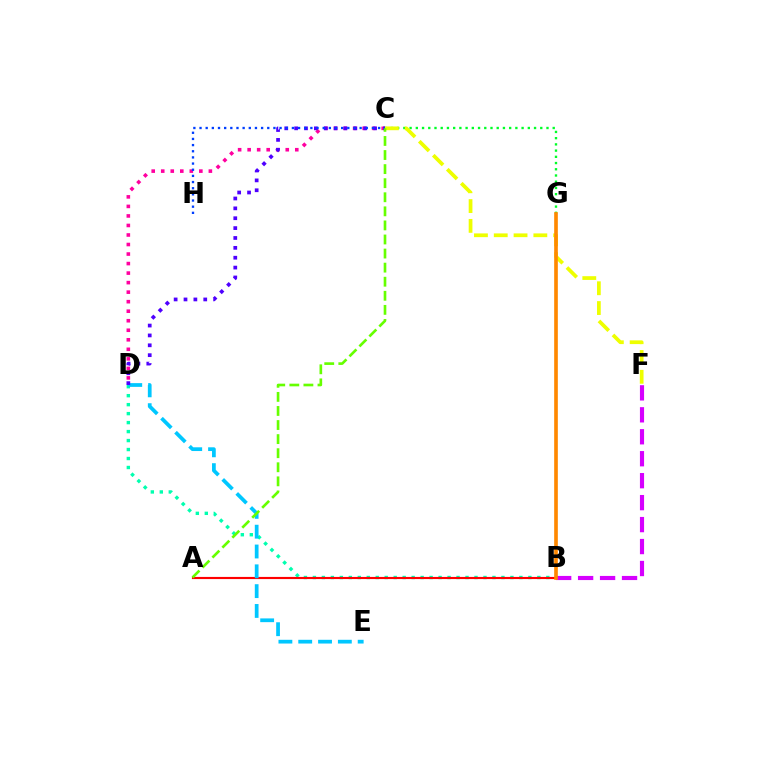{('B', 'D'): [{'color': '#00ffaf', 'line_style': 'dotted', 'thickness': 2.44}], ('C', 'D'): [{'color': '#ff00a0', 'line_style': 'dotted', 'thickness': 2.59}, {'color': '#4f00ff', 'line_style': 'dotted', 'thickness': 2.68}], ('B', 'F'): [{'color': '#d600ff', 'line_style': 'dashed', 'thickness': 2.98}], ('A', 'B'): [{'color': '#ff0000', 'line_style': 'solid', 'thickness': 1.55}], ('C', 'G'): [{'color': '#00ff27', 'line_style': 'dotted', 'thickness': 1.69}], ('D', 'E'): [{'color': '#00c7ff', 'line_style': 'dashed', 'thickness': 2.69}], ('C', 'H'): [{'color': '#003fff', 'line_style': 'dotted', 'thickness': 1.67}], ('C', 'F'): [{'color': '#eeff00', 'line_style': 'dashed', 'thickness': 2.69}], ('B', 'G'): [{'color': '#ff8800', 'line_style': 'solid', 'thickness': 2.63}], ('A', 'C'): [{'color': '#66ff00', 'line_style': 'dashed', 'thickness': 1.91}]}